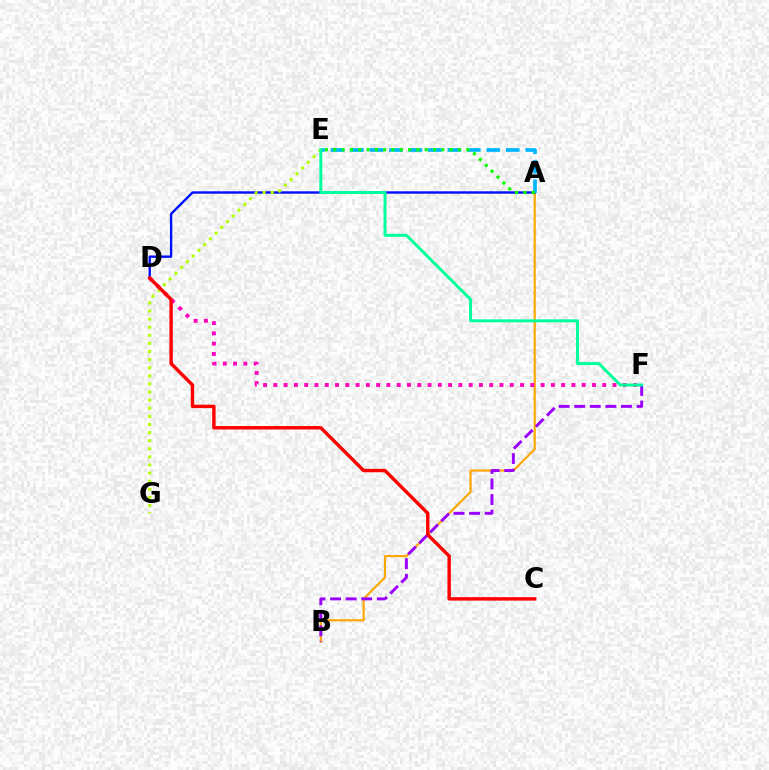{('A', 'B'): [{'color': '#ffa500', 'line_style': 'solid', 'thickness': 1.55}], ('A', 'D'): [{'color': '#0010ff', 'line_style': 'solid', 'thickness': 1.73}], ('B', 'F'): [{'color': '#9b00ff', 'line_style': 'dashed', 'thickness': 2.12}], ('E', 'G'): [{'color': '#b3ff00', 'line_style': 'dotted', 'thickness': 2.2}], ('D', 'F'): [{'color': '#ff00bd', 'line_style': 'dotted', 'thickness': 2.79}], ('A', 'E'): [{'color': '#00b5ff', 'line_style': 'dashed', 'thickness': 2.65}, {'color': '#08ff00', 'line_style': 'dotted', 'thickness': 2.26}], ('E', 'F'): [{'color': '#00ff9d', 'line_style': 'solid', 'thickness': 2.13}], ('C', 'D'): [{'color': '#ff0000', 'line_style': 'solid', 'thickness': 2.46}]}